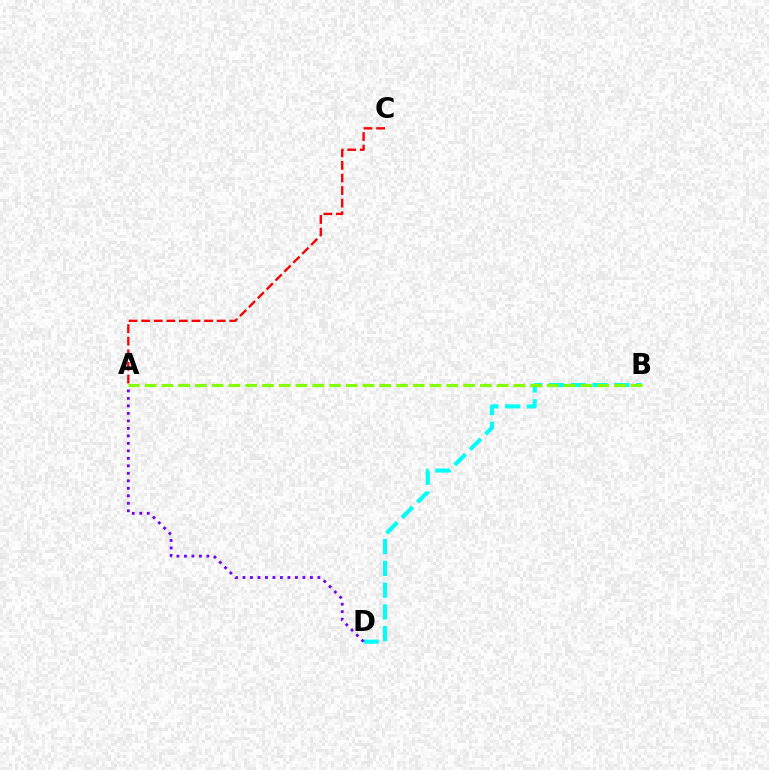{('B', 'D'): [{'color': '#00fff6', 'line_style': 'dashed', 'thickness': 2.96}], ('A', 'C'): [{'color': '#ff0000', 'line_style': 'dashed', 'thickness': 1.71}], ('A', 'D'): [{'color': '#7200ff', 'line_style': 'dotted', 'thickness': 2.04}], ('A', 'B'): [{'color': '#84ff00', 'line_style': 'dashed', 'thickness': 2.28}]}